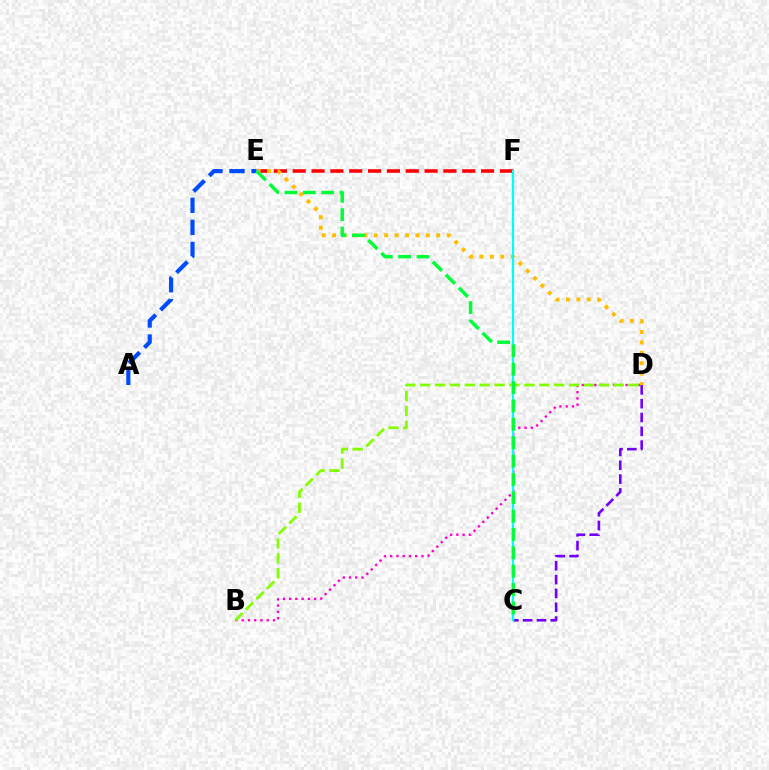{('C', 'D'): [{'color': '#7200ff', 'line_style': 'dashed', 'thickness': 1.88}], ('A', 'E'): [{'color': '#004bff', 'line_style': 'dashed', 'thickness': 3.0}], ('B', 'D'): [{'color': '#ff00cf', 'line_style': 'dotted', 'thickness': 1.7}, {'color': '#84ff00', 'line_style': 'dashed', 'thickness': 2.02}], ('E', 'F'): [{'color': '#ff0000', 'line_style': 'dashed', 'thickness': 2.56}], ('D', 'E'): [{'color': '#ffbd00', 'line_style': 'dotted', 'thickness': 2.83}], ('C', 'F'): [{'color': '#00fff6', 'line_style': 'solid', 'thickness': 1.59}], ('C', 'E'): [{'color': '#00ff39', 'line_style': 'dashed', 'thickness': 2.5}]}